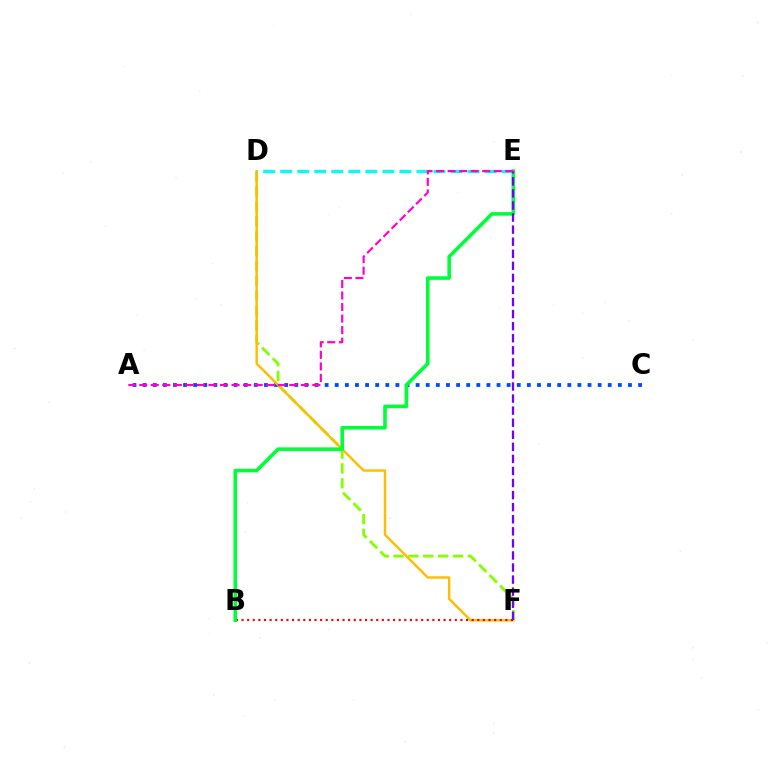{('A', 'C'): [{'color': '#004bff', 'line_style': 'dotted', 'thickness': 2.75}], ('D', 'F'): [{'color': '#84ff00', 'line_style': 'dashed', 'thickness': 2.02}, {'color': '#ffbd00', 'line_style': 'solid', 'thickness': 1.75}], ('B', 'F'): [{'color': '#ff0000', 'line_style': 'dotted', 'thickness': 1.52}], ('B', 'E'): [{'color': '#00ff39', 'line_style': 'solid', 'thickness': 2.59}], ('D', 'E'): [{'color': '#00fff6', 'line_style': 'dashed', 'thickness': 2.31}], ('E', 'F'): [{'color': '#7200ff', 'line_style': 'dashed', 'thickness': 1.64}], ('A', 'E'): [{'color': '#ff00cf', 'line_style': 'dashed', 'thickness': 1.57}]}